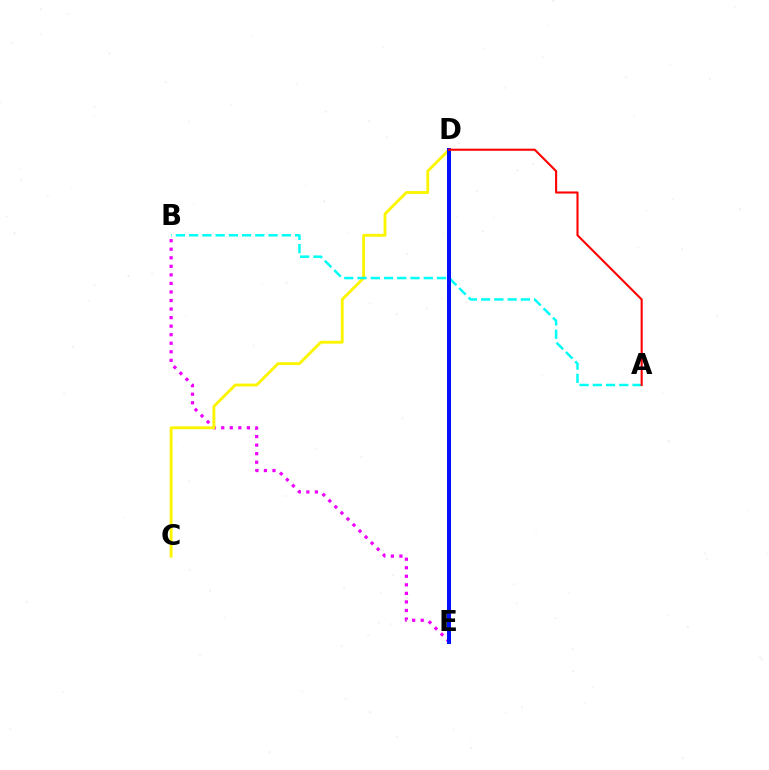{('B', 'E'): [{'color': '#ee00ff', 'line_style': 'dotted', 'thickness': 2.32}], ('D', 'E'): [{'color': '#08ff00', 'line_style': 'solid', 'thickness': 2.12}, {'color': '#0010ff', 'line_style': 'solid', 'thickness': 2.88}], ('C', 'D'): [{'color': '#fcf500', 'line_style': 'solid', 'thickness': 2.06}], ('A', 'B'): [{'color': '#00fff6', 'line_style': 'dashed', 'thickness': 1.8}], ('A', 'D'): [{'color': '#ff0000', 'line_style': 'solid', 'thickness': 1.51}]}